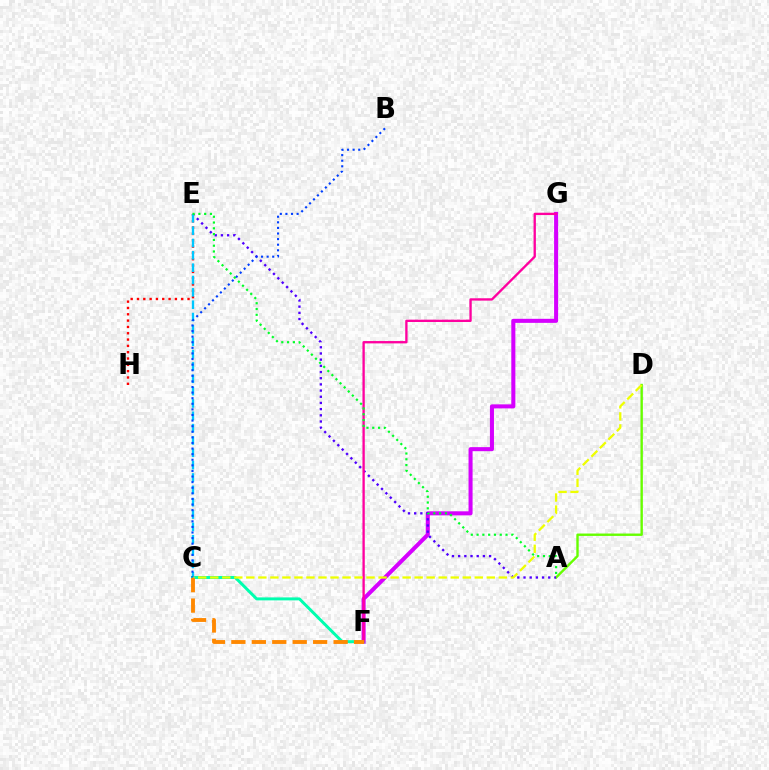{('F', 'G'): [{'color': '#d600ff', 'line_style': 'solid', 'thickness': 2.91}, {'color': '#ff00a0', 'line_style': 'solid', 'thickness': 1.68}], ('A', 'D'): [{'color': '#66ff00', 'line_style': 'solid', 'thickness': 1.72}], ('C', 'F'): [{'color': '#00ffaf', 'line_style': 'solid', 'thickness': 2.13}, {'color': '#ff8800', 'line_style': 'dashed', 'thickness': 2.78}], ('E', 'H'): [{'color': '#ff0000', 'line_style': 'dotted', 'thickness': 1.72}], ('A', 'E'): [{'color': '#4f00ff', 'line_style': 'dotted', 'thickness': 1.68}, {'color': '#00ff27', 'line_style': 'dotted', 'thickness': 1.57}], ('C', 'E'): [{'color': '#00c7ff', 'line_style': 'dashed', 'thickness': 1.68}], ('C', 'D'): [{'color': '#eeff00', 'line_style': 'dashed', 'thickness': 1.63}], ('B', 'C'): [{'color': '#003fff', 'line_style': 'dotted', 'thickness': 1.52}]}